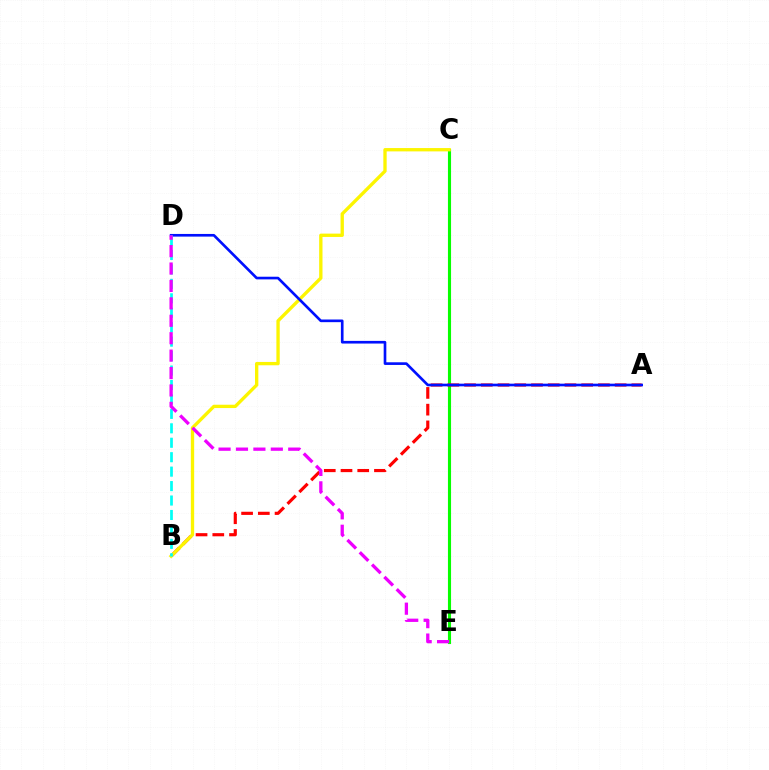{('C', 'E'): [{'color': '#08ff00', 'line_style': 'solid', 'thickness': 2.24}], ('A', 'B'): [{'color': '#ff0000', 'line_style': 'dashed', 'thickness': 2.27}], ('B', 'C'): [{'color': '#fcf500', 'line_style': 'solid', 'thickness': 2.4}], ('A', 'D'): [{'color': '#0010ff', 'line_style': 'solid', 'thickness': 1.91}], ('B', 'D'): [{'color': '#00fff6', 'line_style': 'dashed', 'thickness': 1.96}], ('D', 'E'): [{'color': '#ee00ff', 'line_style': 'dashed', 'thickness': 2.37}]}